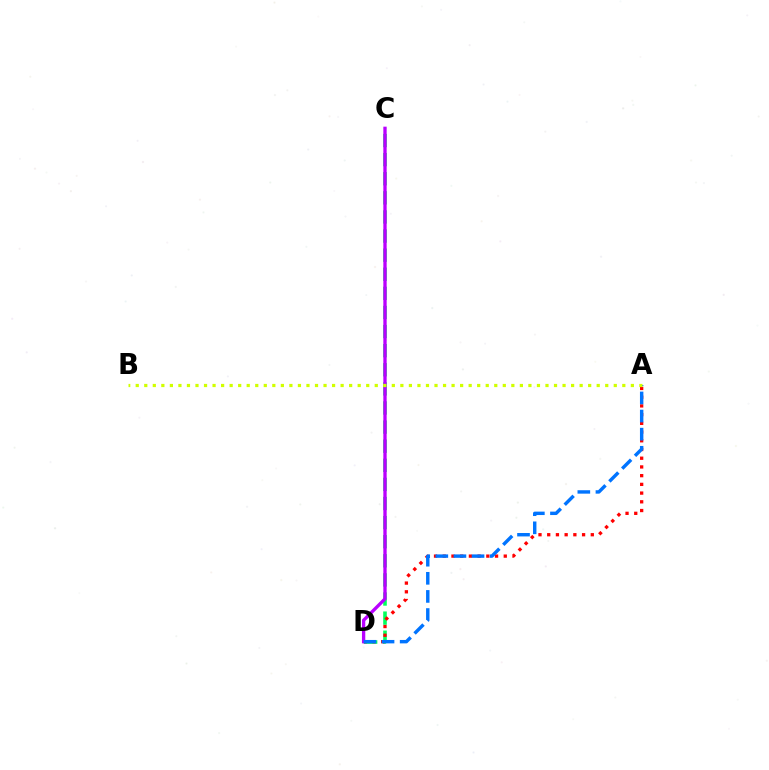{('C', 'D'): [{'color': '#00ff5c', 'line_style': 'dashed', 'thickness': 2.6}, {'color': '#b900ff', 'line_style': 'solid', 'thickness': 2.39}], ('A', 'D'): [{'color': '#ff0000', 'line_style': 'dotted', 'thickness': 2.37}, {'color': '#0074ff', 'line_style': 'dashed', 'thickness': 2.46}], ('A', 'B'): [{'color': '#d1ff00', 'line_style': 'dotted', 'thickness': 2.32}]}